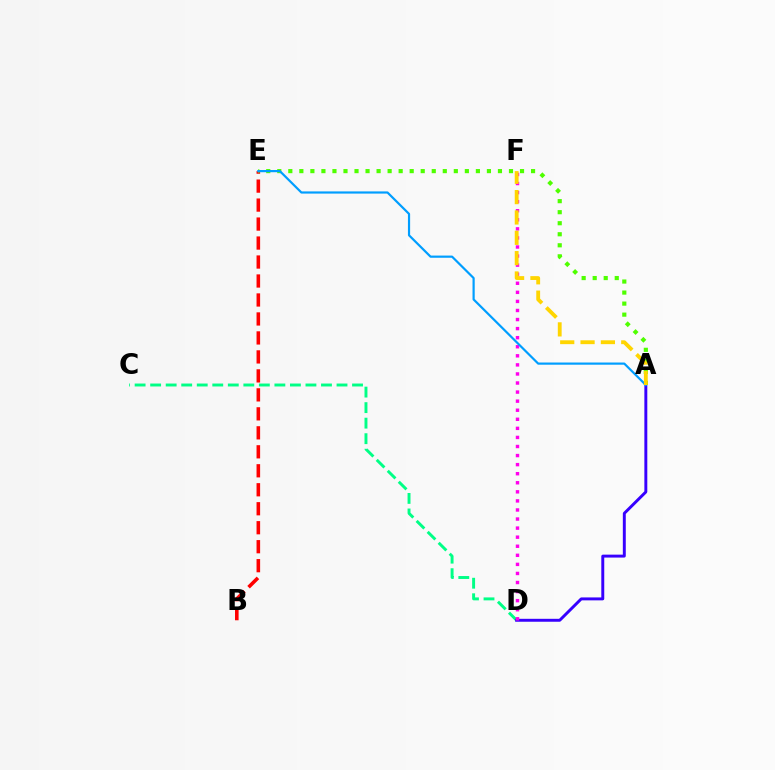{('C', 'D'): [{'color': '#00ff86', 'line_style': 'dashed', 'thickness': 2.11}], ('A', 'D'): [{'color': '#3700ff', 'line_style': 'solid', 'thickness': 2.11}], ('B', 'E'): [{'color': '#ff0000', 'line_style': 'dashed', 'thickness': 2.58}], ('D', 'F'): [{'color': '#ff00ed', 'line_style': 'dotted', 'thickness': 2.46}], ('A', 'E'): [{'color': '#4fff00', 'line_style': 'dotted', 'thickness': 3.0}, {'color': '#009eff', 'line_style': 'solid', 'thickness': 1.58}], ('A', 'F'): [{'color': '#ffd500', 'line_style': 'dashed', 'thickness': 2.76}]}